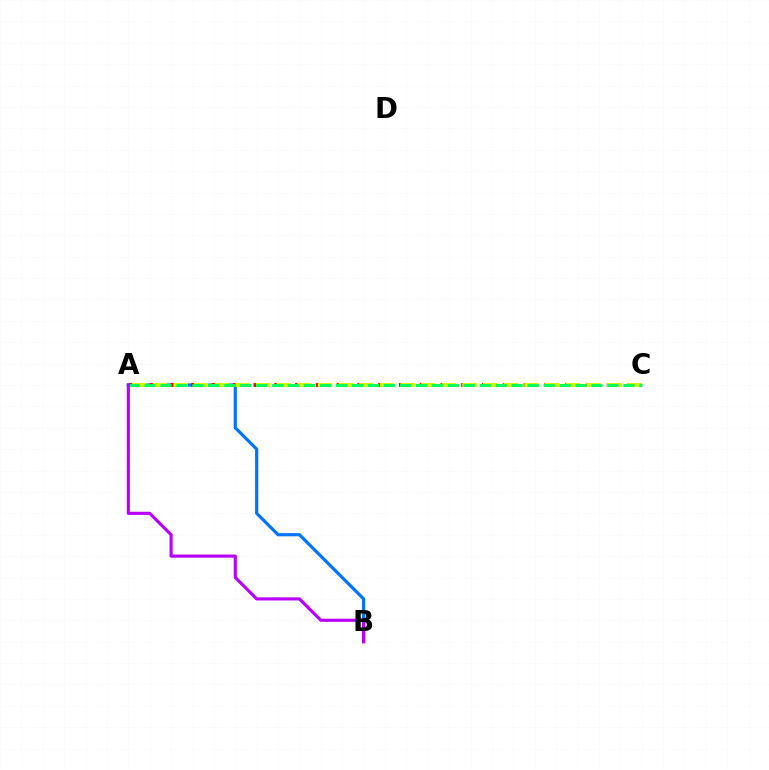{('A', 'B'): [{'color': '#0074ff', 'line_style': 'solid', 'thickness': 2.29}, {'color': '#b900ff', 'line_style': 'solid', 'thickness': 2.25}], ('A', 'C'): [{'color': '#ff0000', 'line_style': 'dashed', 'thickness': 2.82}, {'color': '#d1ff00', 'line_style': 'dashed', 'thickness': 2.8}, {'color': '#00ff5c', 'line_style': 'dashed', 'thickness': 2.17}]}